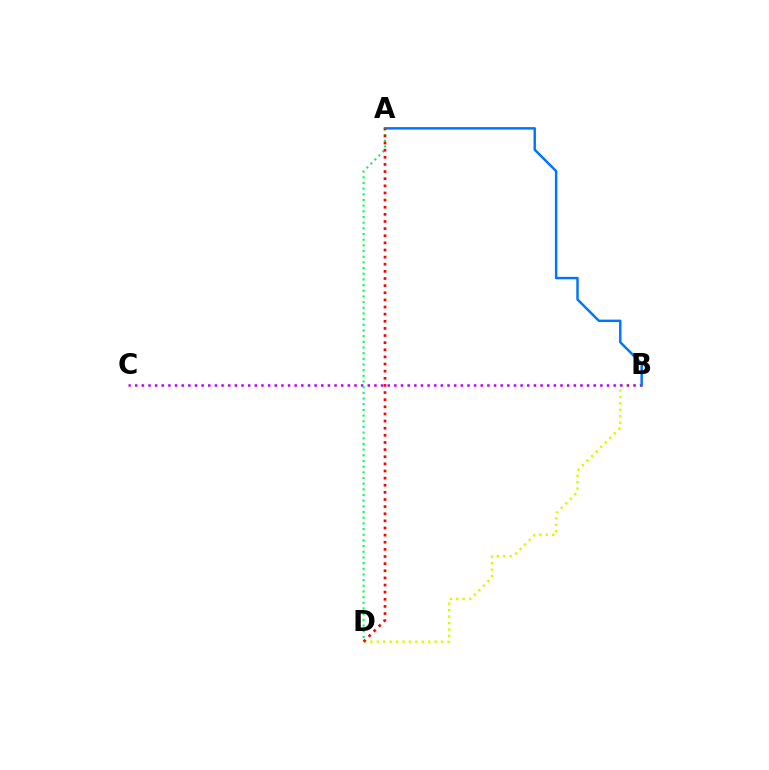{('B', 'D'): [{'color': '#d1ff00', 'line_style': 'dotted', 'thickness': 1.75}], ('B', 'C'): [{'color': '#b900ff', 'line_style': 'dotted', 'thickness': 1.81}], ('A', 'B'): [{'color': '#0074ff', 'line_style': 'solid', 'thickness': 1.76}], ('A', 'D'): [{'color': '#00ff5c', 'line_style': 'dotted', 'thickness': 1.54}, {'color': '#ff0000', 'line_style': 'dotted', 'thickness': 1.94}]}